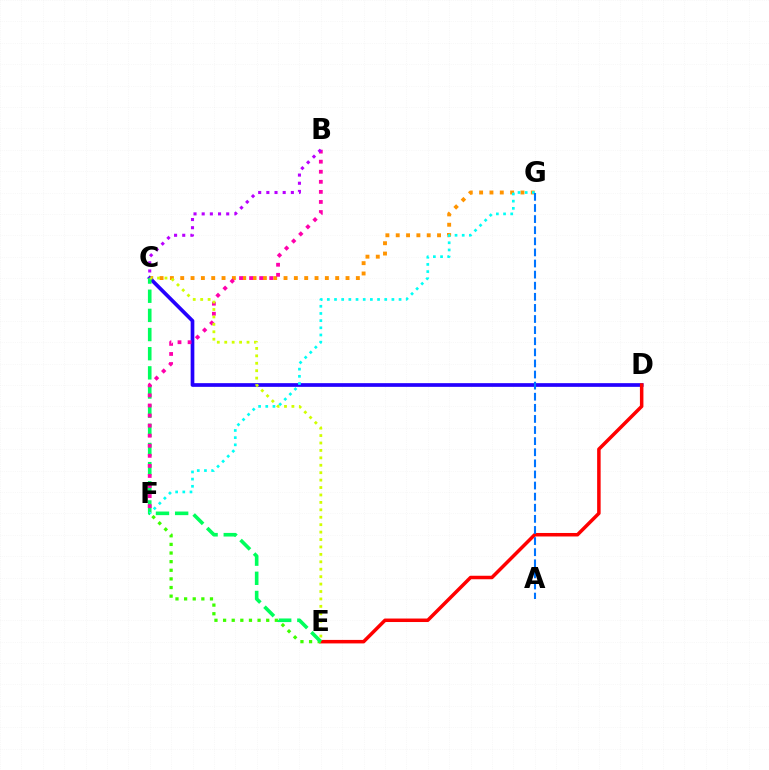{('C', 'G'): [{'color': '#ff9400', 'line_style': 'dotted', 'thickness': 2.81}], ('C', 'D'): [{'color': '#2500ff', 'line_style': 'solid', 'thickness': 2.65}], ('D', 'E'): [{'color': '#ff0000', 'line_style': 'solid', 'thickness': 2.52}], ('E', 'F'): [{'color': '#3dff00', 'line_style': 'dotted', 'thickness': 2.34}], ('C', 'E'): [{'color': '#00ff5c', 'line_style': 'dashed', 'thickness': 2.6}, {'color': '#d1ff00', 'line_style': 'dotted', 'thickness': 2.02}], ('B', 'F'): [{'color': '#ff00ac', 'line_style': 'dotted', 'thickness': 2.73}], ('F', 'G'): [{'color': '#00fff6', 'line_style': 'dotted', 'thickness': 1.95}], ('A', 'G'): [{'color': '#0074ff', 'line_style': 'dashed', 'thickness': 1.51}], ('B', 'C'): [{'color': '#b900ff', 'line_style': 'dotted', 'thickness': 2.22}]}